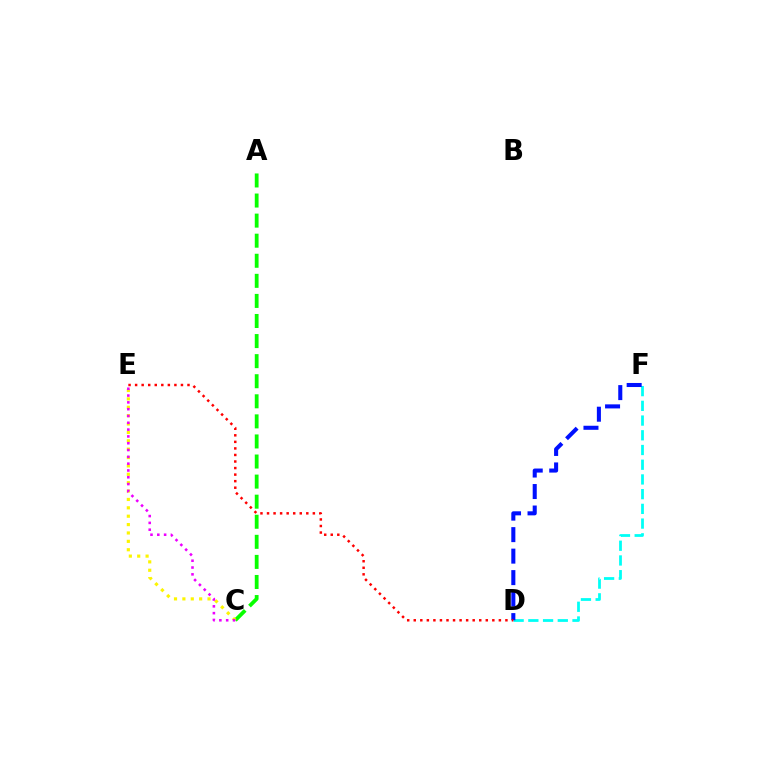{('D', 'F'): [{'color': '#00fff6', 'line_style': 'dashed', 'thickness': 2.0}, {'color': '#0010ff', 'line_style': 'dashed', 'thickness': 2.92}], ('A', 'C'): [{'color': '#08ff00', 'line_style': 'dashed', 'thickness': 2.73}], ('C', 'E'): [{'color': '#fcf500', 'line_style': 'dotted', 'thickness': 2.28}, {'color': '#ee00ff', 'line_style': 'dotted', 'thickness': 1.85}], ('D', 'E'): [{'color': '#ff0000', 'line_style': 'dotted', 'thickness': 1.78}]}